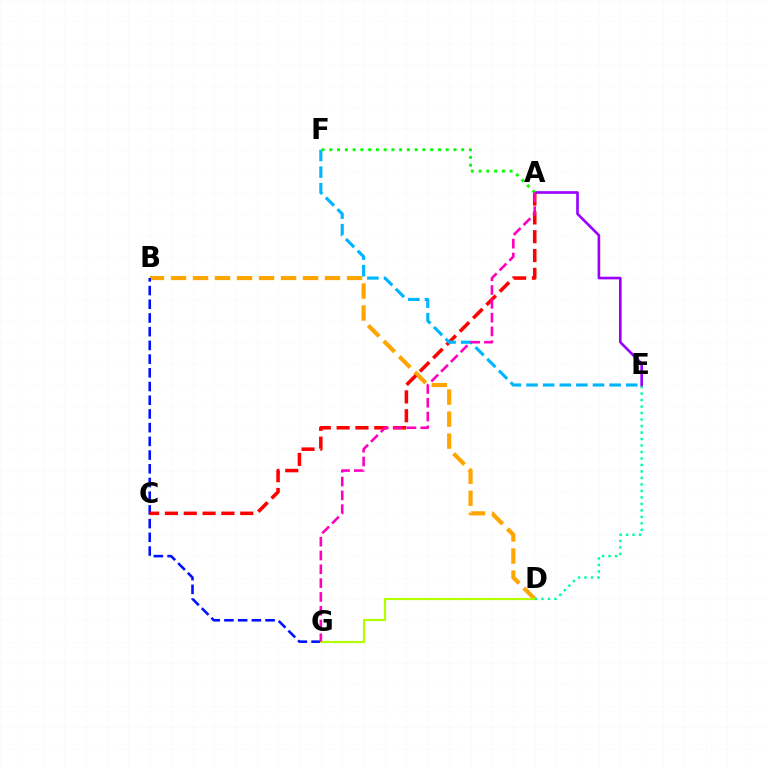{('B', 'D'): [{'color': '#ffa500', 'line_style': 'dashed', 'thickness': 2.99}], ('B', 'G'): [{'color': '#0010ff', 'line_style': 'dashed', 'thickness': 1.86}], ('D', 'G'): [{'color': '#b3ff00', 'line_style': 'solid', 'thickness': 1.57}], ('D', 'E'): [{'color': '#00ff9d', 'line_style': 'dotted', 'thickness': 1.76}], ('A', 'C'): [{'color': '#ff0000', 'line_style': 'dashed', 'thickness': 2.56}], ('E', 'F'): [{'color': '#00b5ff', 'line_style': 'dashed', 'thickness': 2.26}], ('A', 'E'): [{'color': '#9b00ff', 'line_style': 'solid', 'thickness': 1.9}], ('A', 'F'): [{'color': '#08ff00', 'line_style': 'dotted', 'thickness': 2.11}], ('A', 'G'): [{'color': '#ff00bd', 'line_style': 'dashed', 'thickness': 1.88}]}